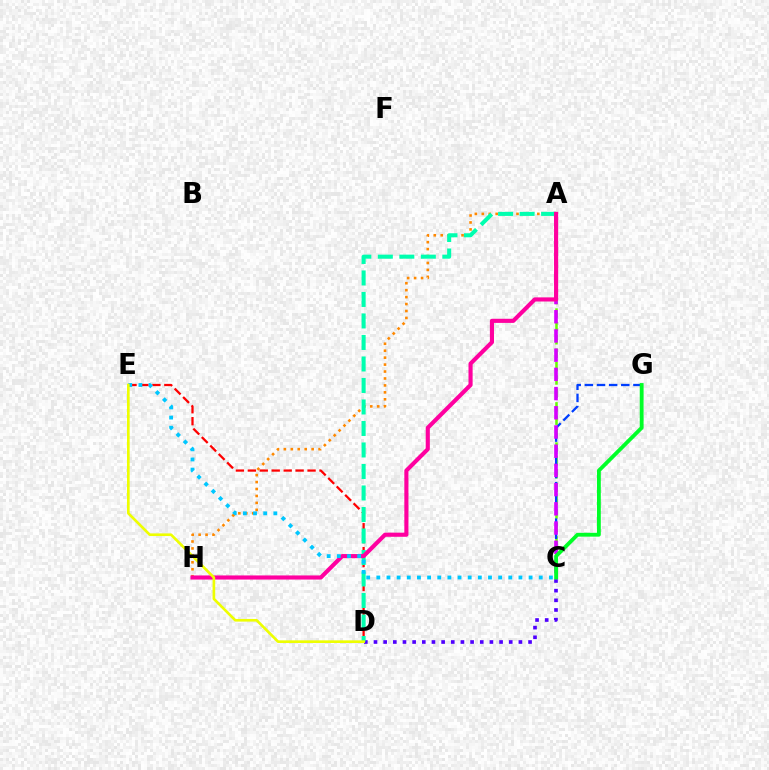{('A', 'H'): [{'color': '#ff8800', 'line_style': 'dotted', 'thickness': 1.89}, {'color': '#ff00a0', 'line_style': 'solid', 'thickness': 2.97}], ('A', 'C'): [{'color': '#66ff00', 'line_style': 'dashed', 'thickness': 1.82}, {'color': '#d600ff', 'line_style': 'dashed', 'thickness': 2.61}], ('C', 'D'): [{'color': '#4f00ff', 'line_style': 'dotted', 'thickness': 2.62}], ('D', 'E'): [{'color': '#ff0000', 'line_style': 'dashed', 'thickness': 1.62}, {'color': '#eeff00', 'line_style': 'solid', 'thickness': 1.91}], ('C', 'G'): [{'color': '#003fff', 'line_style': 'dashed', 'thickness': 1.65}, {'color': '#00ff27', 'line_style': 'solid', 'thickness': 2.76}], ('A', 'D'): [{'color': '#00ffaf', 'line_style': 'dashed', 'thickness': 2.92}], ('C', 'E'): [{'color': '#00c7ff', 'line_style': 'dotted', 'thickness': 2.76}]}